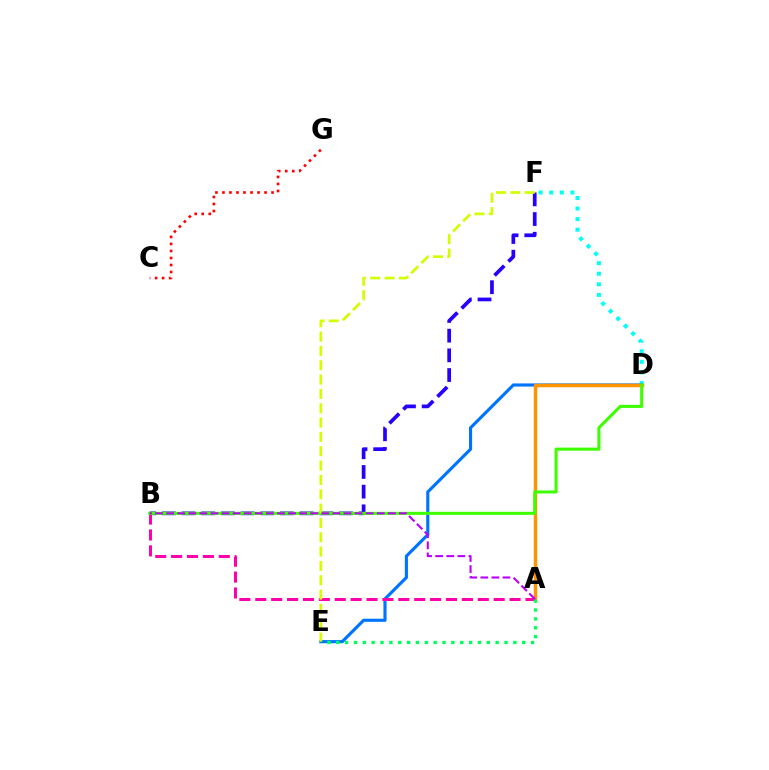{('D', 'F'): [{'color': '#00fff6', 'line_style': 'dotted', 'thickness': 2.87}], ('D', 'E'): [{'color': '#0074ff', 'line_style': 'solid', 'thickness': 2.26}], ('B', 'F'): [{'color': '#2500ff', 'line_style': 'dashed', 'thickness': 2.67}], ('A', 'D'): [{'color': '#ff9400', 'line_style': 'solid', 'thickness': 2.5}], ('A', 'B'): [{'color': '#ff00ac', 'line_style': 'dashed', 'thickness': 2.16}, {'color': '#b900ff', 'line_style': 'dashed', 'thickness': 1.51}], ('C', 'G'): [{'color': '#ff0000', 'line_style': 'dotted', 'thickness': 1.91}], ('B', 'D'): [{'color': '#3dff00', 'line_style': 'solid', 'thickness': 2.21}], ('E', 'F'): [{'color': '#d1ff00', 'line_style': 'dashed', 'thickness': 1.95}], ('A', 'E'): [{'color': '#00ff5c', 'line_style': 'dotted', 'thickness': 2.41}]}